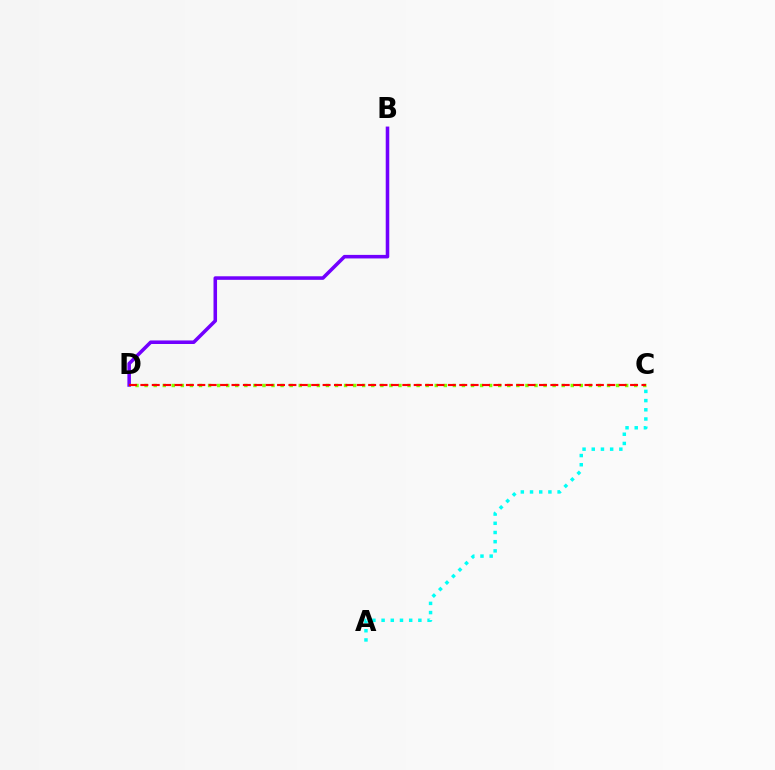{('B', 'D'): [{'color': '#7200ff', 'line_style': 'solid', 'thickness': 2.55}], ('A', 'C'): [{'color': '#00fff6', 'line_style': 'dotted', 'thickness': 2.5}], ('C', 'D'): [{'color': '#84ff00', 'line_style': 'dotted', 'thickness': 2.46}, {'color': '#ff0000', 'line_style': 'dashed', 'thickness': 1.55}]}